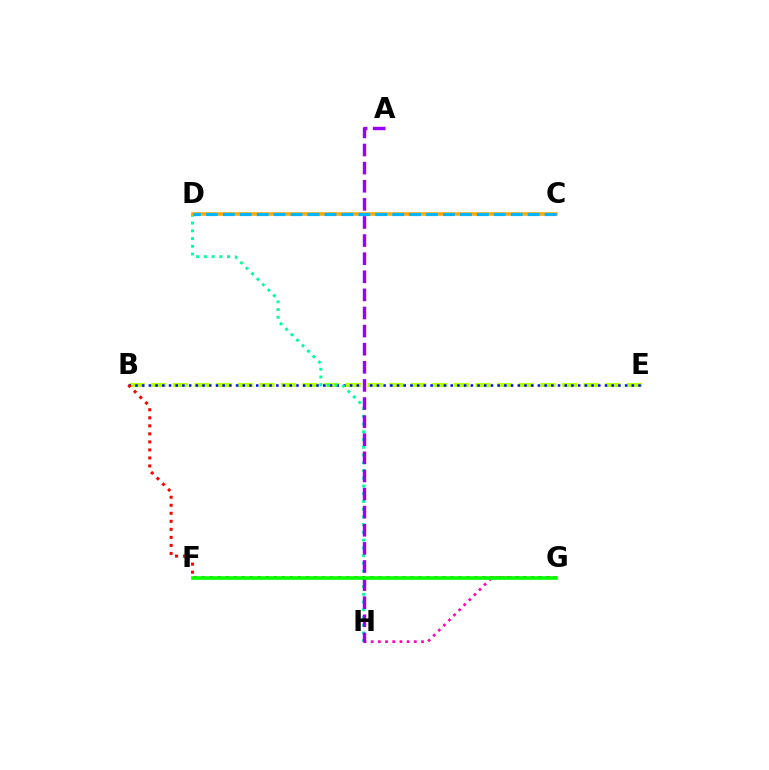{('B', 'E'): [{'color': '#b3ff00', 'line_style': 'dashed', 'thickness': 2.94}, {'color': '#0010ff', 'line_style': 'dotted', 'thickness': 1.82}], ('D', 'H'): [{'color': '#00ff9d', 'line_style': 'dotted', 'thickness': 2.1}], ('G', 'H'): [{'color': '#ff00bd', 'line_style': 'dotted', 'thickness': 1.95}], ('B', 'G'): [{'color': '#ff0000', 'line_style': 'dotted', 'thickness': 2.18}], ('A', 'H'): [{'color': '#9b00ff', 'line_style': 'dashed', 'thickness': 2.46}], ('C', 'D'): [{'color': '#ffa500', 'line_style': 'solid', 'thickness': 2.53}, {'color': '#00b5ff', 'line_style': 'dashed', 'thickness': 2.3}], ('F', 'G'): [{'color': '#08ff00', 'line_style': 'solid', 'thickness': 2.63}]}